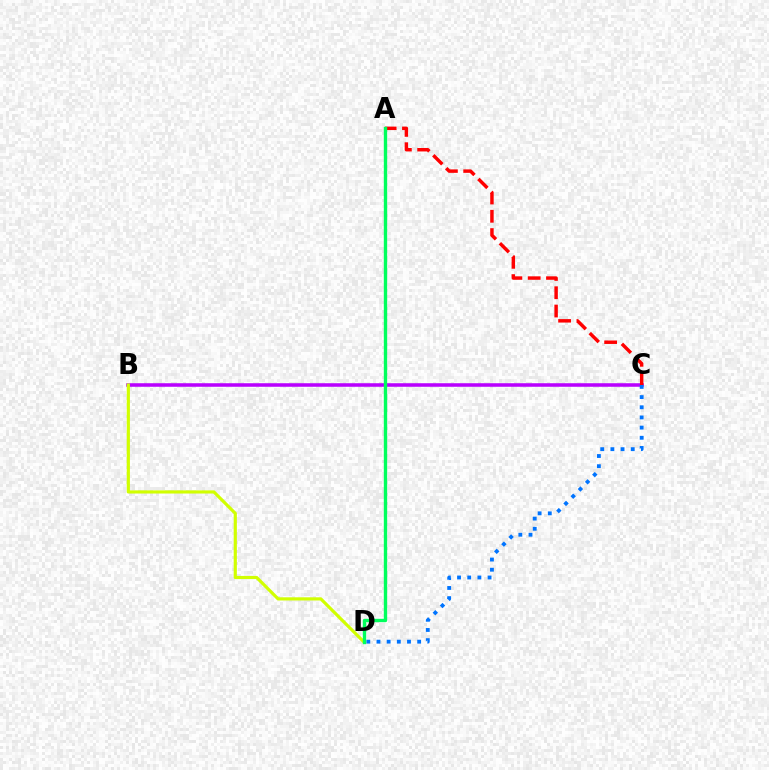{('B', 'C'): [{'color': '#b900ff', 'line_style': 'solid', 'thickness': 2.55}], ('C', 'D'): [{'color': '#0074ff', 'line_style': 'dotted', 'thickness': 2.76}], ('A', 'C'): [{'color': '#ff0000', 'line_style': 'dashed', 'thickness': 2.49}], ('B', 'D'): [{'color': '#d1ff00', 'line_style': 'solid', 'thickness': 2.28}], ('A', 'D'): [{'color': '#00ff5c', 'line_style': 'solid', 'thickness': 2.43}]}